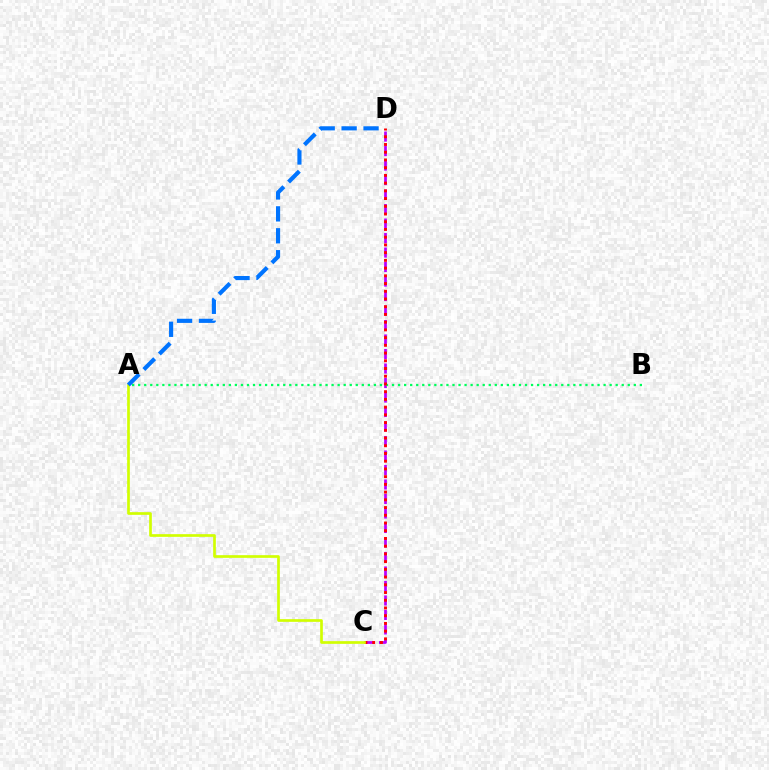{('C', 'D'): [{'color': '#b900ff', 'line_style': 'dashed', 'thickness': 1.97}, {'color': '#ff0000', 'line_style': 'dotted', 'thickness': 2.1}], ('A', 'B'): [{'color': '#00ff5c', 'line_style': 'dotted', 'thickness': 1.64}], ('A', 'C'): [{'color': '#d1ff00', 'line_style': 'solid', 'thickness': 1.93}], ('A', 'D'): [{'color': '#0074ff', 'line_style': 'dashed', 'thickness': 2.98}]}